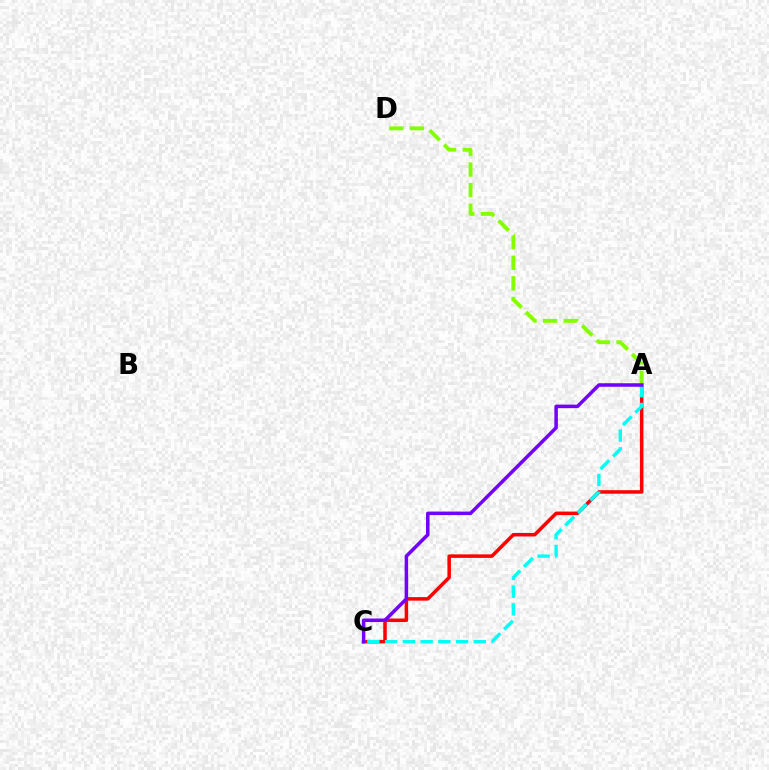{('A', 'C'): [{'color': '#ff0000', 'line_style': 'solid', 'thickness': 2.52}, {'color': '#00fff6', 'line_style': 'dashed', 'thickness': 2.41}, {'color': '#7200ff', 'line_style': 'solid', 'thickness': 2.54}], ('A', 'D'): [{'color': '#84ff00', 'line_style': 'dashed', 'thickness': 2.8}]}